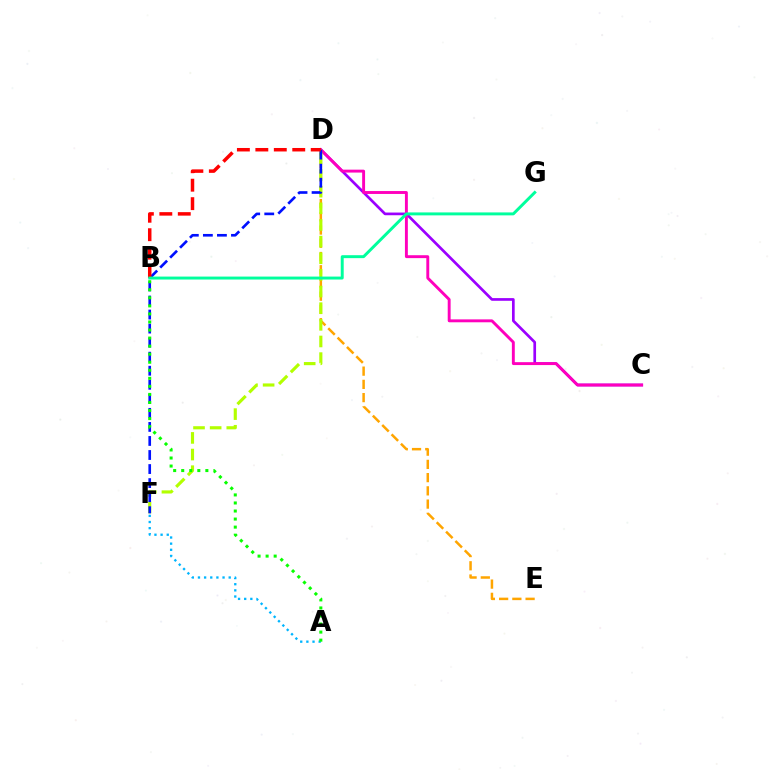{('C', 'D'): [{'color': '#9b00ff', 'line_style': 'solid', 'thickness': 1.94}, {'color': '#ff00bd', 'line_style': 'solid', 'thickness': 2.09}], ('D', 'E'): [{'color': '#ffa500', 'line_style': 'dashed', 'thickness': 1.8}], ('D', 'F'): [{'color': '#b3ff00', 'line_style': 'dashed', 'thickness': 2.26}, {'color': '#0010ff', 'line_style': 'dashed', 'thickness': 1.91}], ('A', 'F'): [{'color': '#00b5ff', 'line_style': 'dotted', 'thickness': 1.67}], ('A', 'B'): [{'color': '#08ff00', 'line_style': 'dotted', 'thickness': 2.19}], ('B', 'D'): [{'color': '#ff0000', 'line_style': 'dashed', 'thickness': 2.51}], ('B', 'G'): [{'color': '#00ff9d', 'line_style': 'solid', 'thickness': 2.12}]}